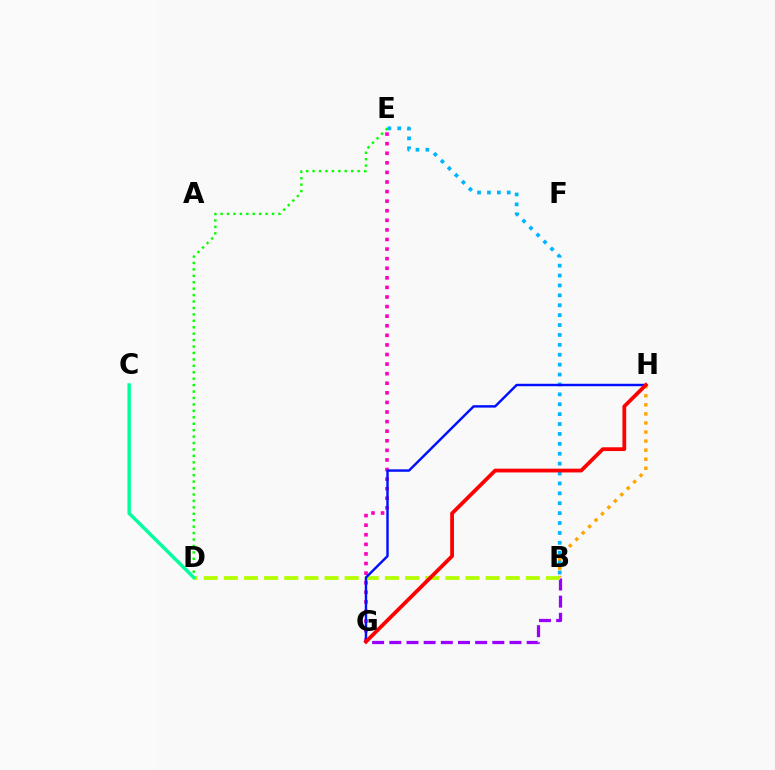{('B', 'H'): [{'color': '#ffa500', 'line_style': 'dotted', 'thickness': 2.46}], ('B', 'G'): [{'color': '#9b00ff', 'line_style': 'dashed', 'thickness': 2.33}], ('D', 'E'): [{'color': '#08ff00', 'line_style': 'dotted', 'thickness': 1.75}], ('B', 'E'): [{'color': '#00b5ff', 'line_style': 'dotted', 'thickness': 2.69}], ('B', 'D'): [{'color': '#b3ff00', 'line_style': 'dashed', 'thickness': 2.74}], ('C', 'D'): [{'color': '#00ff9d', 'line_style': 'solid', 'thickness': 2.48}], ('E', 'G'): [{'color': '#ff00bd', 'line_style': 'dotted', 'thickness': 2.6}], ('G', 'H'): [{'color': '#0010ff', 'line_style': 'solid', 'thickness': 1.75}, {'color': '#ff0000', 'line_style': 'solid', 'thickness': 2.72}]}